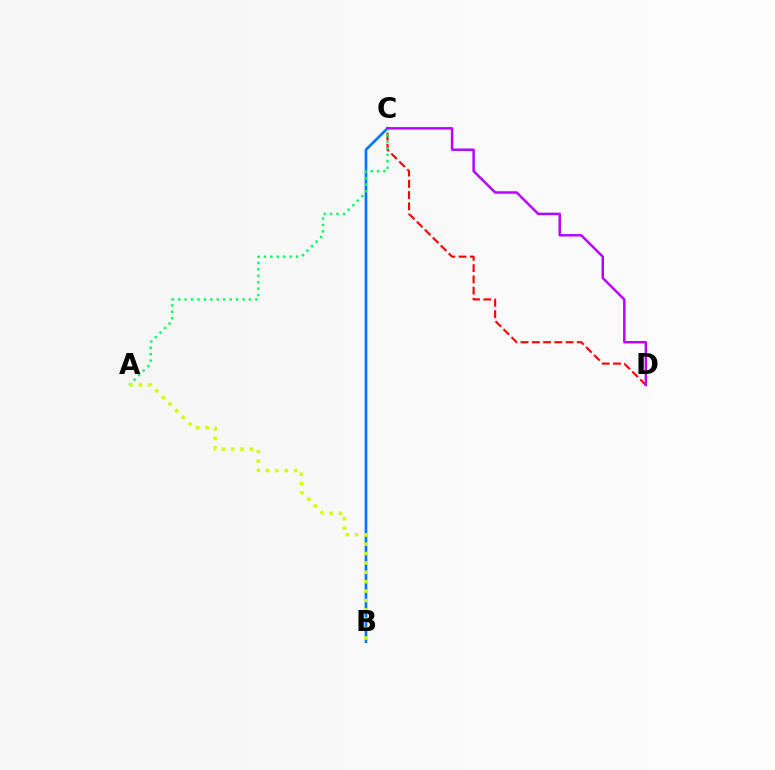{('C', 'D'): [{'color': '#ff0000', 'line_style': 'dashed', 'thickness': 1.53}, {'color': '#b900ff', 'line_style': 'solid', 'thickness': 1.77}], ('B', 'C'): [{'color': '#0074ff', 'line_style': 'solid', 'thickness': 1.91}], ('A', 'C'): [{'color': '#00ff5c', 'line_style': 'dotted', 'thickness': 1.75}], ('A', 'B'): [{'color': '#d1ff00', 'line_style': 'dotted', 'thickness': 2.55}]}